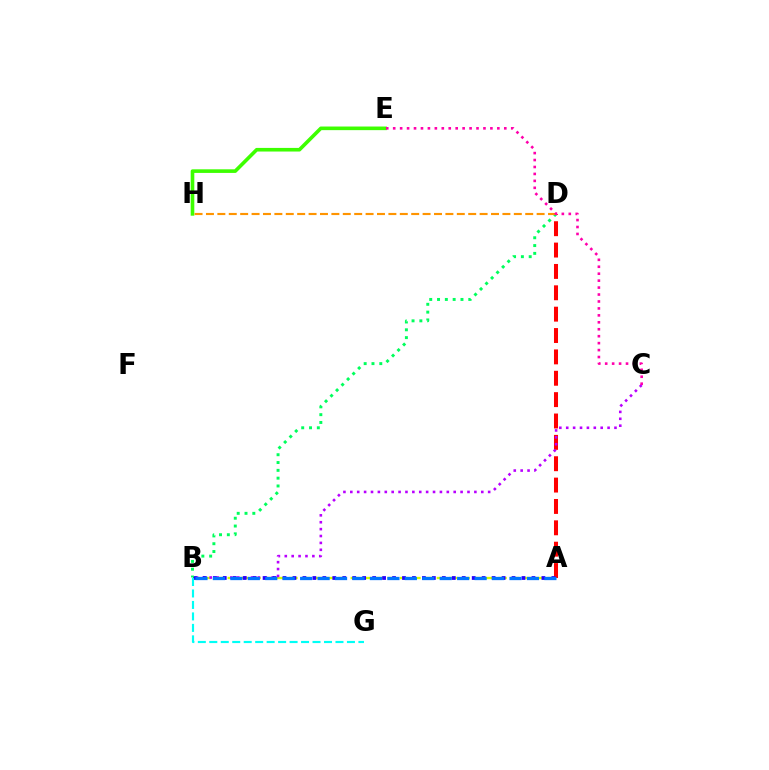{('A', 'B'): [{'color': '#d1ff00', 'line_style': 'dashed', 'thickness': 1.67}, {'color': '#2500ff', 'line_style': 'dotted', 'thickness': 2.71}, {'color': '#0074ff', 'line_style': 'dashed', 'thickness': 2.37}], ('A', 'D'): [{'color': '#ff0000', 'line_style': 'dashed', 'thickness': 2.9}], ('B', 'C'): [{'color': '#b900ff', 'line_style': 'dotted', 'thickness': 1.87}], ('E', 'H'): [{'color': '#3dff00', 'line_style': 'solid', 'thickness': 2.6}], ('B', 'D'): [{'color': '#00ff5c', 'line_style': 'dotted', 'thickness': 2.12}], ('D', 'H'): [{'color': '#ff9400', 'line_style': 'dashed', 'thickness': 1.55}], ('C', 'E'): [{'color': '#ff00ac', 'line_style': 'dotted', 'thickness': 1.89}], ('B', 'G'): [{'color': '#00fff6', 'line_style': 'dashed', 'thickness': 1.56}]}